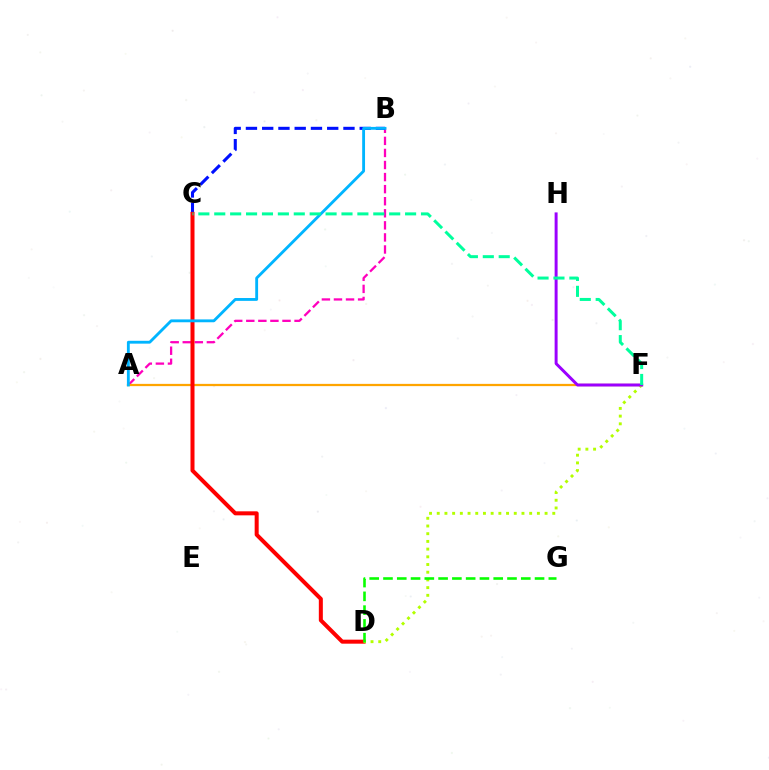{('A', 'B'): [{'color': '#ff00bd', 'line_style': 'dashed', 'thickness': 1.64}, {'color': '#00b5ff', 'line_style': 'solid', 'thickness': 2.05}], ('A', 'F'): [{'color': '#ffa500', 'line_style': 'solid', 'thickness': 1.62}], ('B', 'C'): [{'color': '#0010ff', 'line_style': 'dashed', 'thickness': 2.21}], ('C', 'D'): [{'color': '#ff0000', 'line_style': 'solid', 'thickness': 2.89}], ('D', 'F'): [{'color': '#b3ff00', 'line_style': 'dotted', 'thickness': 2.09}], ('F', 'H'): [{'color': '#9b00ff', 'line_style': 'solid', 'thickness': 2.14}], ('D', 'G'): [{'color': '#08ff00', 'line_style': 'dashed', 'thickness': 1.87}], ('C', 'F'): [{'color': '#00ff9d', 'line_style': 'dashed', 'thickness': 2.16}]}